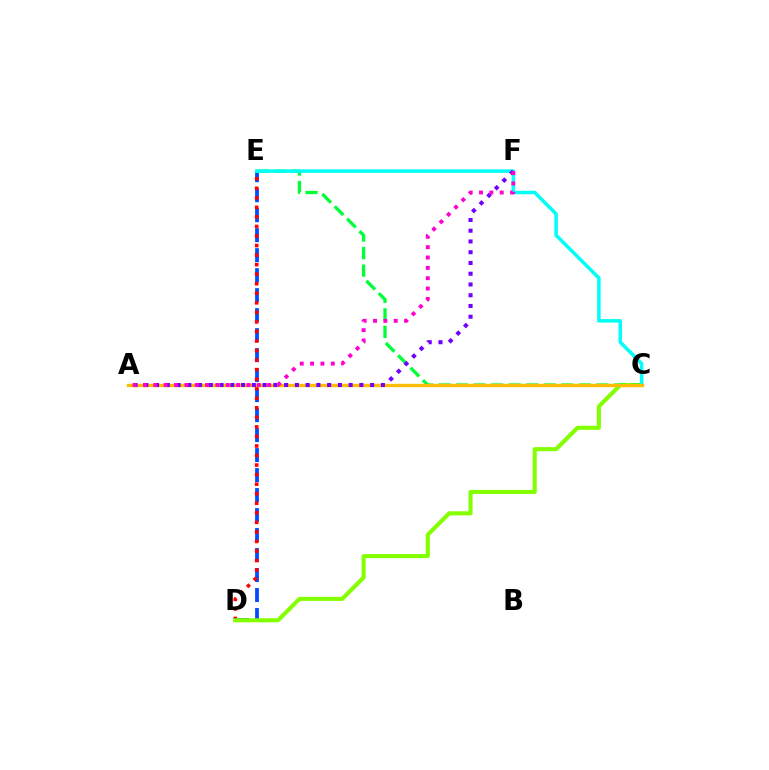{('D', 'E'): [{'color': '#004bff', 'line_style': 'dashed', 'thickness': 2.72}, {'color': '#ff0000', 'line_style': 'dotted', 'thickness': 2.59}], ('C', 'D'): [{'color': '#84ff00', 'line_style': 'solid', 'thickness': 2.94}], ('C', 'E'): [{'color': '#00ff39', 'line_style': 'dashed', 'thickness': 2.38}, {'color': '#00fff6', 'line_style': 'solid', 'thickness': 2.52}], ('A', 'C'): [{'color': '#ffbd00', 'line_style': 'solid', 'thickness': 2.43}], ('A', 'F'): [{'color': '#7200ff', 'line_style': 'dotted', 'thickness': 2.92}, {'color': '#ff00cf', 'line_style': 'dotted', 'thickness': 2.81}]}